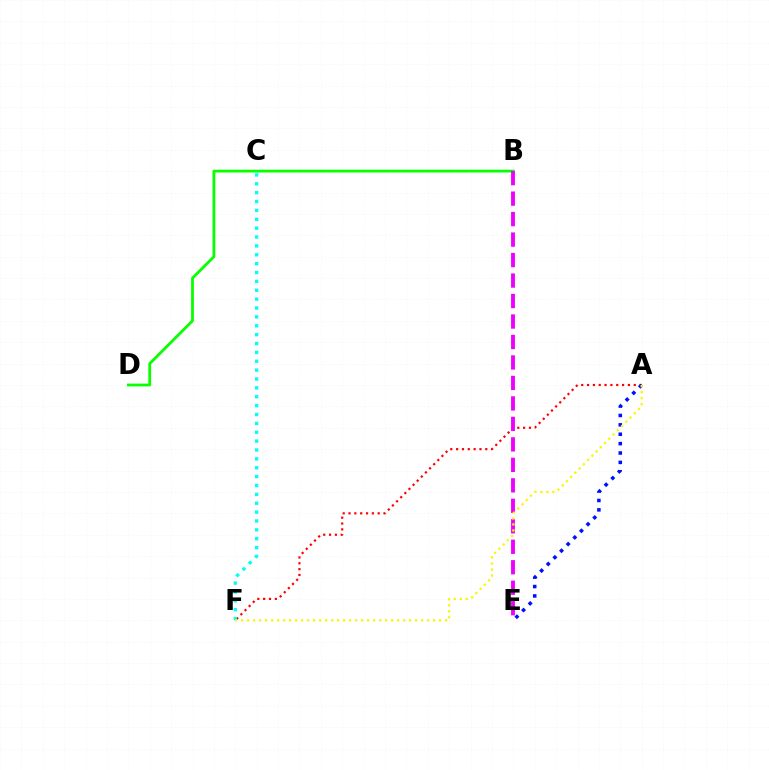{('A', 'F'): [{'color': '#ff0000', 'line_style': 'dotted', 'thickness': 1.59}, {'color': '#fcf500', 'line_style': 'dotted', 'thickness': 1.63}], ('B', 'D'): [{'color': '#08ff00', 'line_style': 'solid', 'thickness': 2.01}], ('C', 'F'): [{'color': '#00fff6', 'line_style': 'dotted', 'thickness': 2.41}], ('A', 'E'): [{'color': '#0010ff', 'line_style': 'dotted', 'thickness': 2.55}], ('B', 'E'): [{'color': '#ee00ff', 'line_style': 'dashed', 'thickness': 2.78}]}